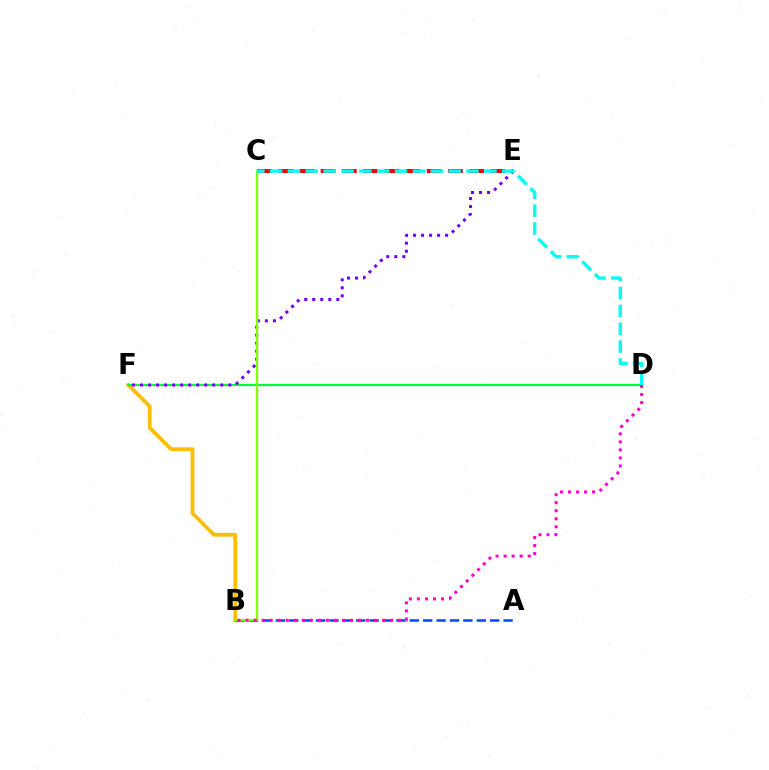{('C', 'E'): [{'color': '#ff0000', 'line_style': 'dashed', 'thickness': 2.88}], ('B', 'F'): [{'color': '#ffbd00', 'line_style': 'solid', 'thickness': 2.71}], ('D', 'F'): [{'color': '#00ff39', 'line_style': 'solid', 'thickness': 1.62}], ('A', 'B'): [{'color': '#004bff', 'line_style': 'dashed', 'thickness': 1.82}], ('E', 'F'): [{'color': '#7200ff', 'line_style': 'dotted', 'thickness': 2.18}], ('B', 'C'): [{'color': '#84ff00', 'line_style': 'solid', 'thickness': 1.68}], ('C', 'D'): [{'color': '#00fff6', 'line_style': 'dashed', 'thickness': 2.43}], ('B', 'D'): [{'color': '#ff00cf', 'line_style': 'dotted', 'thickness': 2.18}]}